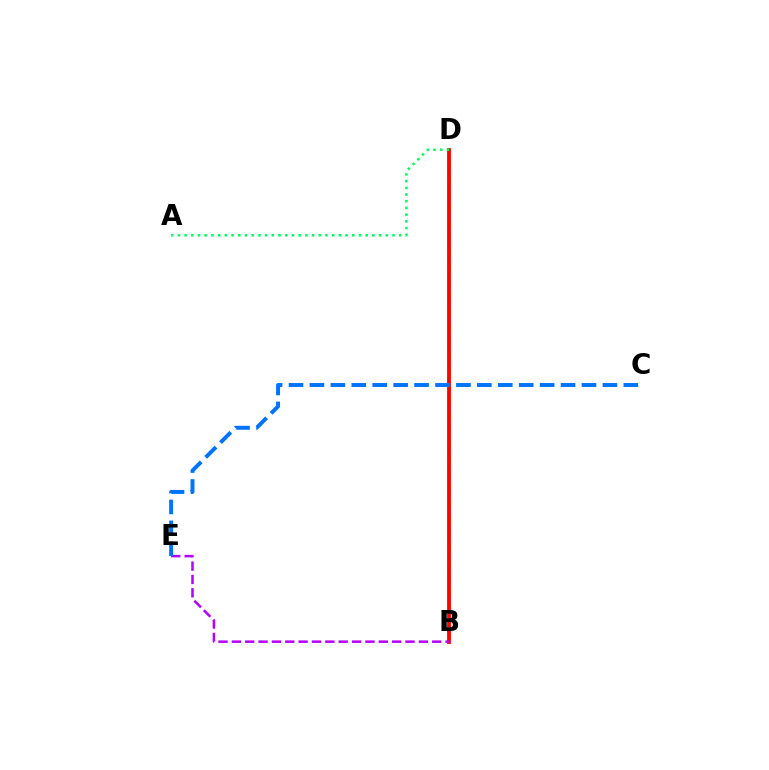{('B', 'D'): [{'color': '#d1ff00', 'line_style': 'dashed', 'thickness': 2.01}, {'color': '#ff0000', 'line_style': 'solid', 'thickness': 2.73}], ('A', 'D'): [{'color': '#00ff5c', 'line_style': 'dotted', 'thickness': 1.82}], ('B', 'E'): [{'color': '#b900ff', 'line_style': 'dashed', 'thickness': 1.81}], ('C', 'E'): [{'color': '#0074ff', 'line_style': 'dashed', 'thickness': 2.84}]}